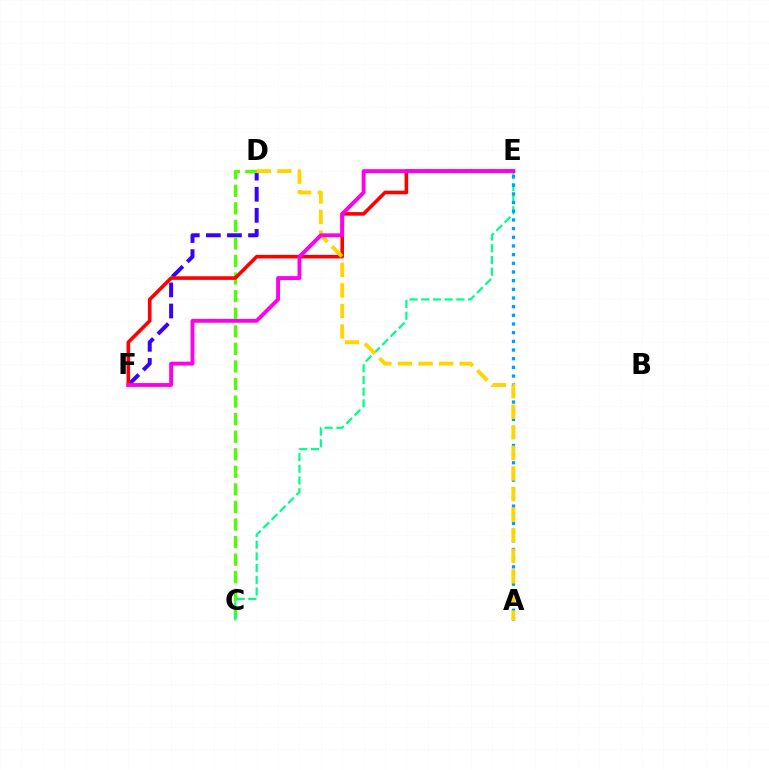{('D', 'F'): [{'color': '#3700ff', 'line_style': 'dashed', 'thickness': 2.86}], ('C', 'D'): [{'color': '#4fff00', 'line_style': 'dashed', 'thickness': 2.39}], ('C', 'E'): [{'color': '#00ff86', 'line_style': 'dashed', 'thickness': 1.59}], ('A', 'E'): [{'color': '#009eff', 'line_style': 'dotted', 'thickness': 2.36}], ('E', 'F'): [{'color': '#ff0000', 'line_style': 'solid', 'thickness': 2.59}, {'color': '#ff00ed', 'line_style': 'solid', 'thickness': 2.79}], ('A', 'D'): [{'color': '#ffd500', 'line_style': 'dashed', 'thickness': 2.79}]}